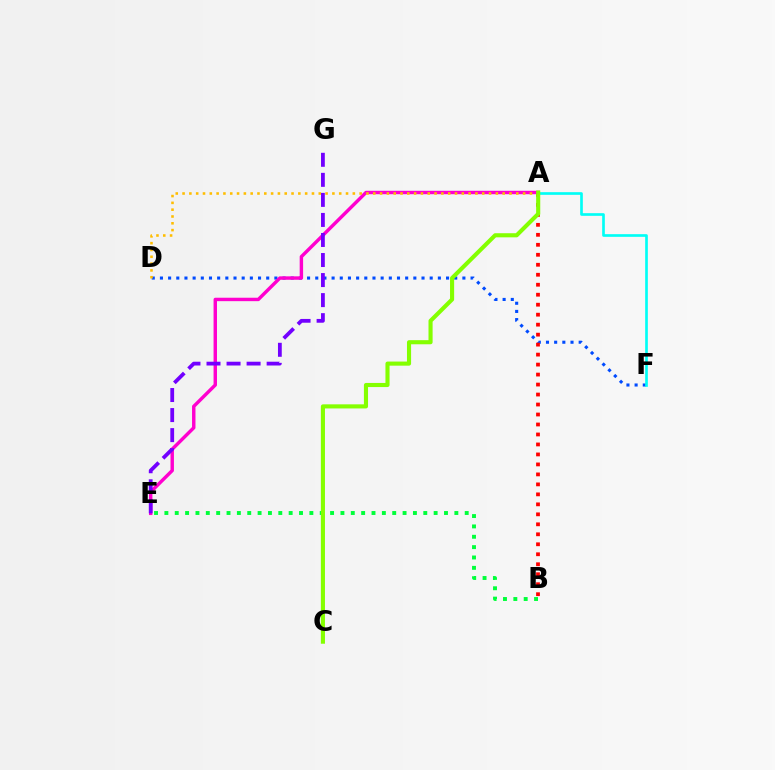{('D', 'F'): [{'color': '#004bff', 'line_style': 'dotted', 'thickness': 2.22}], ('A', 'E'): [{'color': '#ff00cf', 'line_style': 'solid', 'thickness': 2.47}], ('A', 'B'): [{'color': '#ff0000', 'line_style': 'dotted', 'thickness': 2.71}], ('A', 'F'): [{'color': '#00fff6', 'line_style': 'solid', 'thickness': 1.92}], ('A', 'D'): [{'color': '#ffbd00', 'line_style': 'dotted', 'thickness': 1.85}], ('B', 'E'): [{'color': '#00ff39', 'line_style': 'dotted', 'thickness': 2.81}], ('A', 'C'): [{'color': '#84ff00', 'line_style': 'solid', 'thickness': 2.96}], ('E', 'G'): [{'color': '#7200ff', 'line_style': 'dashed', 'thickness': 2.72}]}